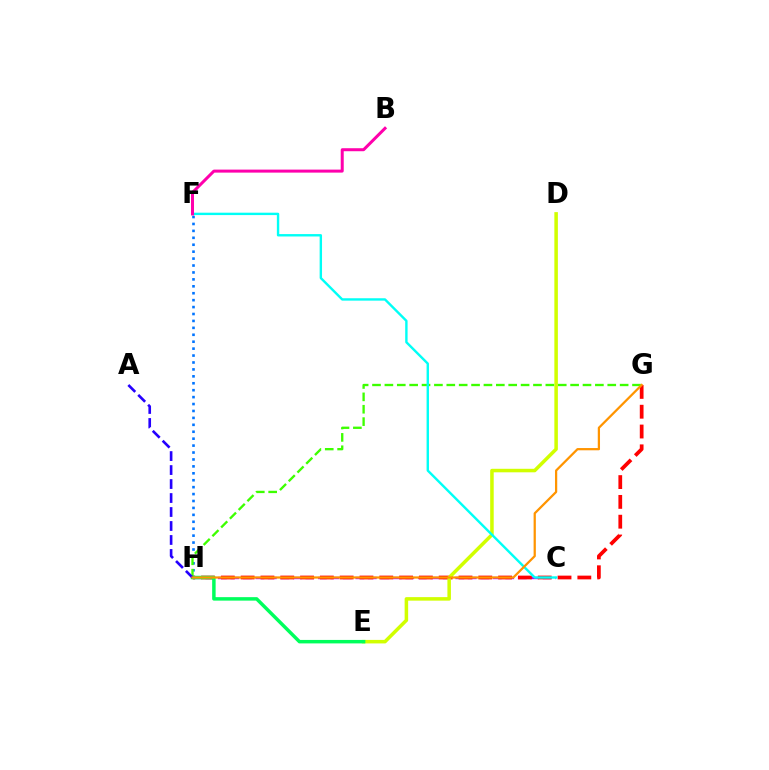{('F', 'H'): [{'color': '#0074ff', 'line_style': 'dotted', 'thickness': 1.88}], ('C', 'H'): [{'color': '#b900ff', 'line_style': 'dashed', 'thickness': 1.7}], ('G', 'H'): [{'color': '#ff0000', 'line_style': 'dashed', 'thickness': 2.69}, {'color': '#3dff00', 'line_style': 'dashed', 'thickness': 1.68}, {'color': '#ff9400', 'line_style': 'solid', 'thickness': 1.61}], ('D', 'E'): [{'color': '#d1ff00', 'line_style': 'solid', 'thickness': 2.54}], ('C', 'F'): [{'color': '#00fff6', 'line_style': 'solid', 'thickness': 1.72}], ('E', 'H'): [{'color': '#00ff5c', 'line_style': 'solid', 'thickness': 2.5}], ('B', 'F'): [{'color': '#ff00ac', 'line_style': 'solid', 'thickness': 2.17}], ('A', 'H'): [{'color': '#2500ff', 'line_style': 'dashed', 'thickness': 1.9}]}